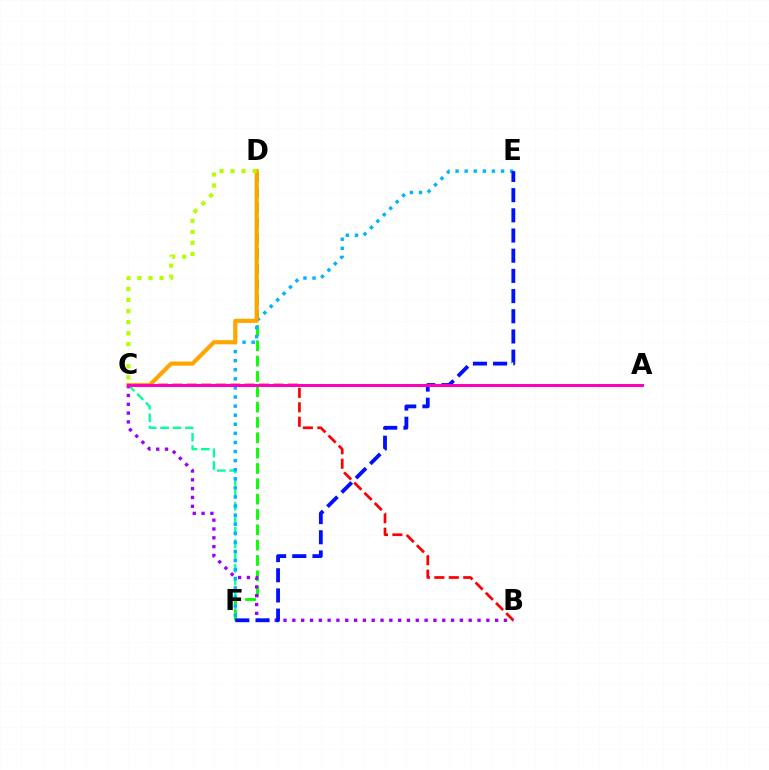{('C', 'F'): [{'color': '#00ff9d', 'line_style': 'dashed', 'thickness': 1.69}], ('D', 'F'): [{'color': '#08ff00', 'line_style': 'dashed', 'thickness': 2.08}], ('B', 'C'): [{'color': '#ff0000', 'line_style': 'dashed', 'thickness': 1.96}, {'color': '#9b00ff', 'line_style': 'dotted', 'thickness': 2.4}], ('E', 'F'): [{'color': '#00b5ff', 'line_style': 'dotted', 'thickness': 2.47}, {'color': '#0010ff', 'line_style': 'dashed', 'thickness': 2.74}], ('C', 'D'): [{'color': '#ffa500', 'line_style': 'solid', 'thickness': 2.99}, {'color': '#b3ff00', 'line_style': 'dotted', 'thickness': 3.0}], ('A', 'C'): [{'color': '#ff00bd', 'line_style': 'solid', 'thickness': 2.14}]}